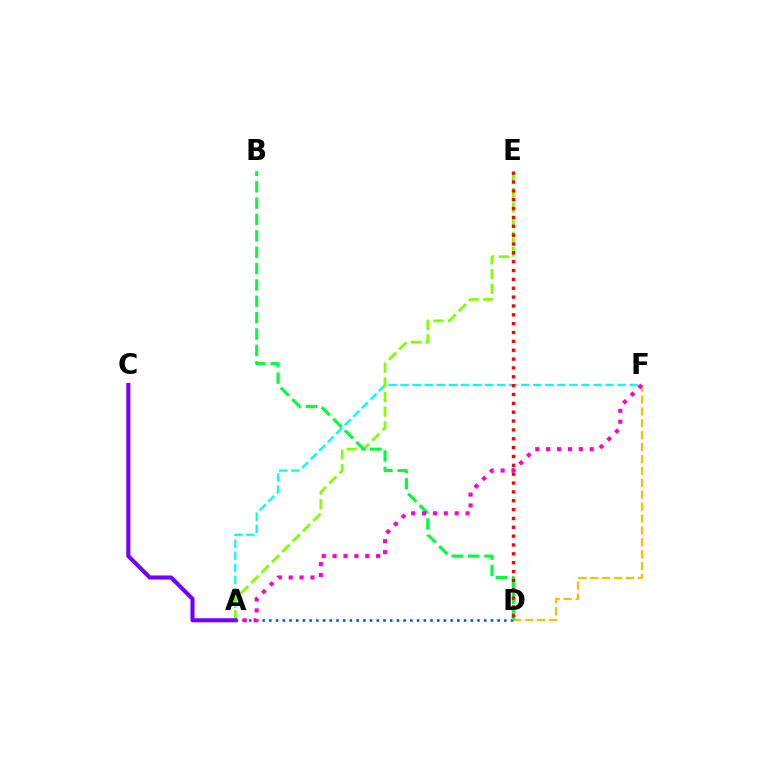{('D', 'F'): [{'color': '#ffbd00', 'line_style': 'dashed', 'thickness': 1.62}], ('A', 'F'): [{'color': '#00fff6', 'line_style': 'dashed', 'thickness': 1.64}, {'color': '#ff00cf', 'line_style': 'dotted', 'thickness': 2.96}], ('A', 'E'): [{'color': '#84ff00', 'line_style': 'dashed', 'thickness': 1.99}], ('A', 'D'): [{'color': '#004bff', 'line_style': 'dotted', 'thickness': 1.82}], ('A', 'C'): [{'color': '#7200ff', 'line_style': 'solid', 'thickness': 2.95}], ('B', 'D'): [{'color': '#00ff39', 'line_style': 'dashed', 'thickness': 2.22}], ('D', 'E'): [{'color': '#ff0000', 'line_style': 'dotted', 'thickness': 2.41}]}